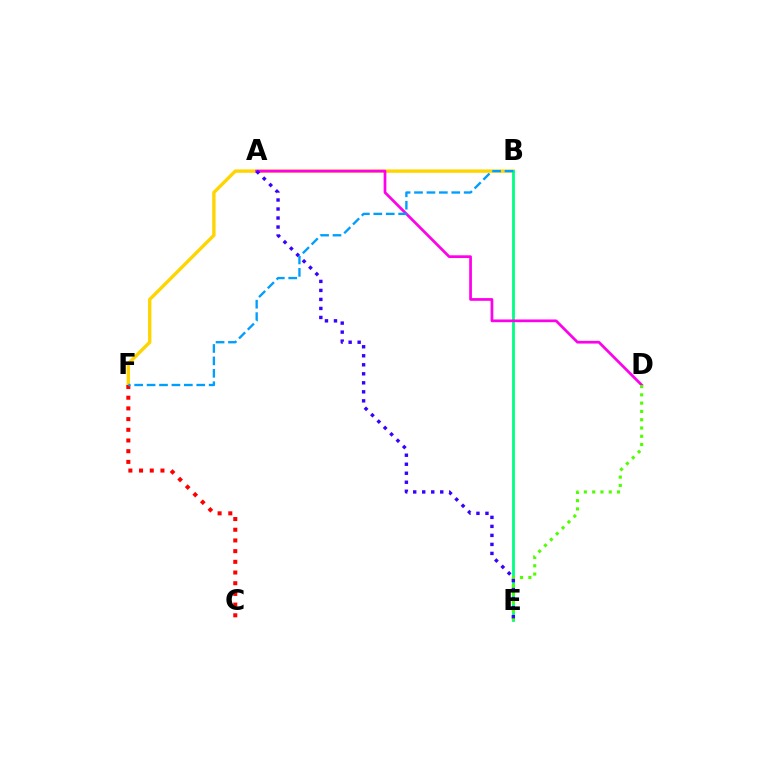{('B', 'F'): [{'color': '#ffd500', 'line_style': 'solid', 'thickness': 2.42}, {'color': '#009eff', 'line_style': 'dashed', 'thickness': 1.69}], ('C', 'F'): [{'color': '#ff0000', 'line_style': 'dotted', 'thickness': 2.91}], ('B', 'E'): [{'color': '#00ff86', 'line_style': 'solid', 'thickness': 2.02}], ('A', 'D'): [{'color': '#ff00ed', 'line_style': 'solid', 'thickness': 1.97}], ('D', 'E'): [{'color': '#4fff00', 'line_style': 'dotted', 'thickness': 2.25}], ('A', 'E'): [{'color': '#3700ff', 'line_style': 'dotted', 'thickness': 2.45}]}